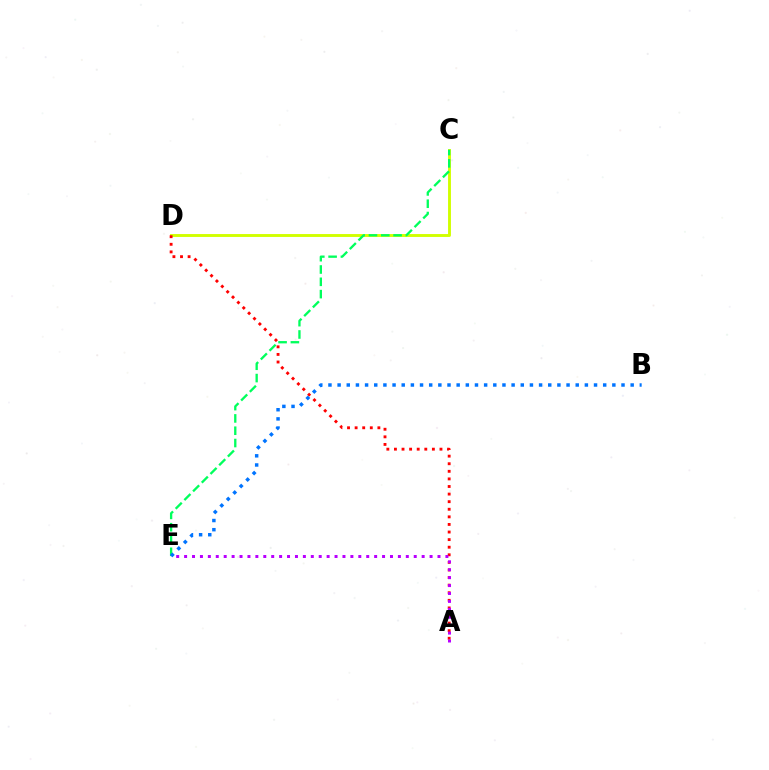{('C', 'D'): [{'color': '#d1ff00', 'line_style': 'solid', 'thickness': 2.09}], ('A', 'D'): [{'color': '#ff0000', 'line_style': 'dotted', 'thickness': 2.06}], ('C', 'E'): [{'color': '#00ff5c', 'line_style': 'dashed', 'thickness': 1.67}], ('B', 'E'): [{'color': '#0074ff', 'line_style': 'dotted', 'thickness': 2.49}], ('A', 'E'): [{'color': '#b900ff', 'line_style': 'dotted', 'thickness': 2.15}]}